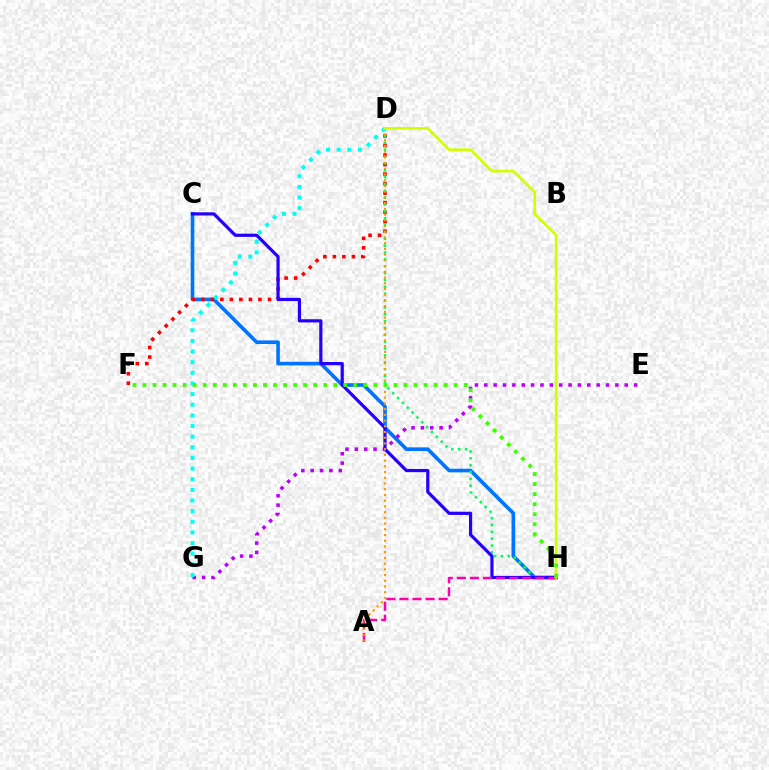{('C', 'H'): [{'color': '#0074ff', 'line_style': 'solid', 'thickness': 2.61}, {'color': '#2500ff', 'line_style': 'solid', 'thickness': 2.3}], ('D', 'F'): [{'color': '#ff0000', 'line_style': 'dotted', 'thickness': 2.59}], ('D', 'H'): [{'color': '#00ff5c', 'line_style': 'dotted', 'thickness': 1.86}, {'color': '#d1ff00', 'line_style': 'solid', 'thickness': 1.92}], ('E', 'G'): [{'color': '#b900ff', 'line_style': 'dotted', 'thickness': 2.54}], ('A', 'H'): [{'color': '#ff00ac', 'line_style': 'dashed', 'thickness': 1.77}], ('A', 'D'): [{'color': '#ff9400', 'line_style': 'dotted', 'thickness': 1.55}], ('D', 'G'): [{'color': '#00fff6', 'line_style': 'dotted', 'thickness': 2.89}], ('F', 'H'): [{'color': '#3dff00', 'line_style': 'dotted', 'thickness': 2.73}]}